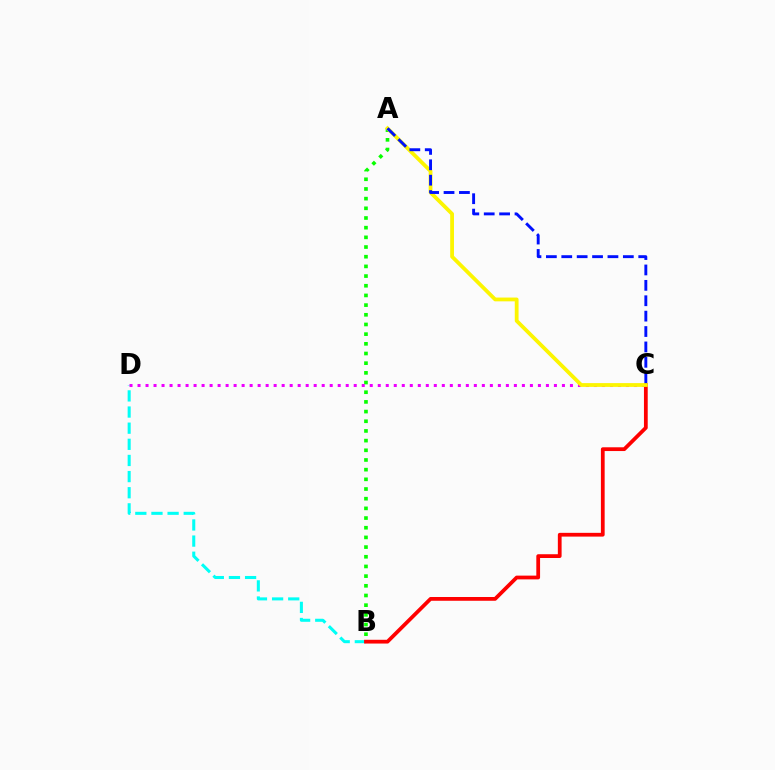{('B', 'D'): [{'color': '#00fff6', 'line_style': 'dashed', 'thickness': 2.19}], ('B', 'C'): [{'color': '#ff0000', 'line_style': 'solid', 'thickness': 2.71}], ('A', 'B'): [{'color': '#08ff00', 'line_style': 'dotted', 'thickness': 2.63}], ('C', 'D'): [{'color': '#ee00ff', 'line_style': 'dotted', 'thickness': 2.18}], ('A', 'C'): [{'color': '#fcf500', 'line_style': 'solid', 'thickness': 2.73}, {'color': '#0010ff', 'line_style': 'dashed', 'thickness': 2.09}]}